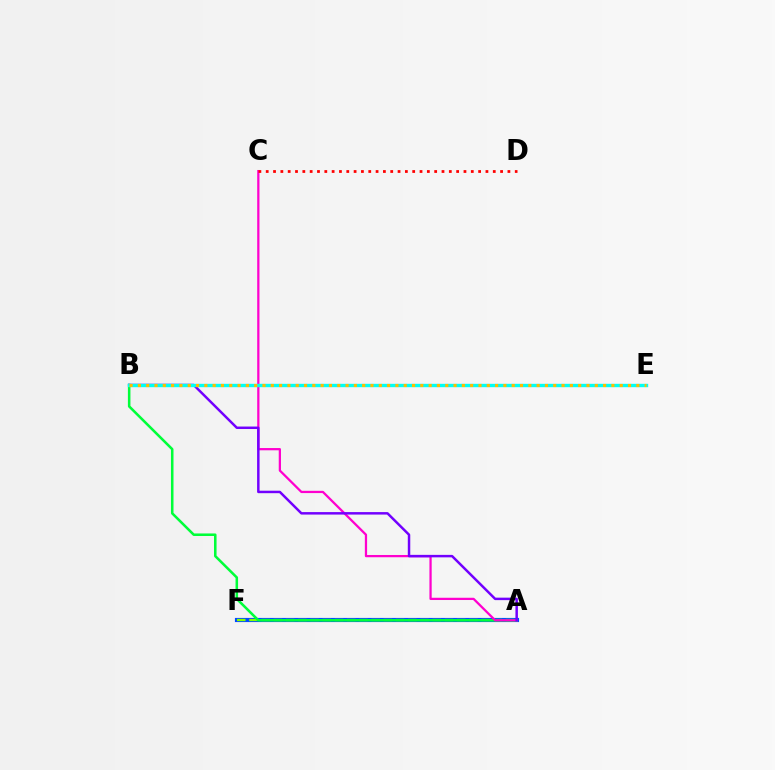{('A', 'F'): [{'color': '#004bff', 'line_style': 'solid', 'thickness': 2.99}, {'color': '#84ff00', 'line_style': 'dashed', 'thickness': 1.66}], ('A', 'B'): [{'color': '#00ff39', 'line_style': 'solid', 'thickness': 1.83}, {'color': '#7200ff', 'line_style': 'solid', 'thickness': 1.78}], ('A', 'C'): [{'color': '#ff00cf', 'line_style': 'solid', 'thickness': 1.63}], ('B', 'E'): [{'color': '#00fff6', 'line_style': 'solid', 'thickness': 2.43}, {'color': '#ffbd00', 'line_style': 'dotted', 'thickness': 2.26}], ('C', 'D'): [{'color': '#ff0000', 'line_style': 'dotted', 'thickness': 1.99}]}